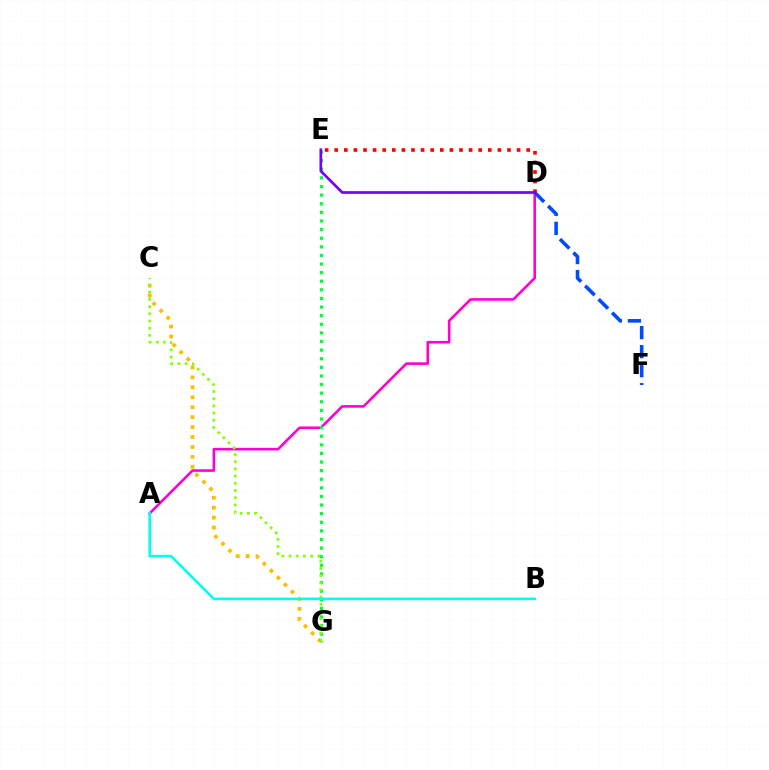{('A', 'D'): [{'color': '#ff00cf', 'line_style': 'solid', 'thickness': 1.87}], ('D', 'F'): [{'color': '#004bff', 'line_style': 'dashed', 'thickness': 2.59}], ('E', 'G'): [{'color': '#00ff39', 'line_style': 'dotted', 'thickness': 2.34}], ('D', 'E'): [{'color': '#ff0000', 'line_style': 'dotted', 'thickness': 2.61}, {'color': '#7200ff', 'line_style': 'solid', 'thickness': 1.93}], ('C', 'G'): [{'color': '#ffbd00', 'line_style': 'dotted', 'thickness': 2.7}, {'color': '#84ff00', 'line_style': 'dotted', 'thickness': 1.95}], ('A', 'B'): [{'color': '#00fff6', 'line_style': 'solid', 'thickness': 1.86}]}